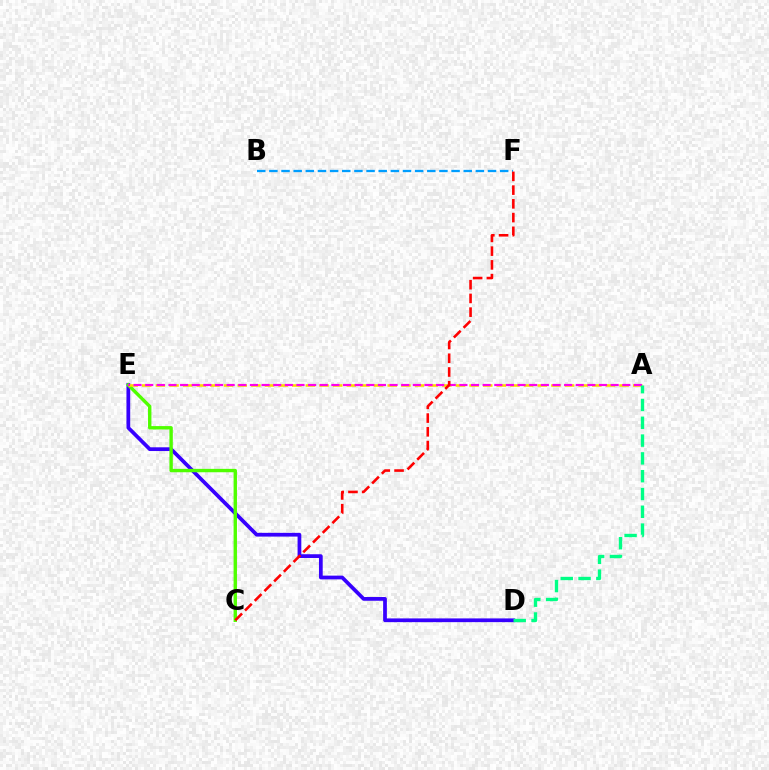{('D', 'E'): [{'color': '#3700ff', 'line_style': 'solid', 'thickness': 2.69}], ('C', 'E'): [{'color': '#4fff00', 'line_style': 'solid', 'thickness': 2.44}], ('A', 'E'): [{'color': '#ffd500', 'line_style': 'dashed', 'thickness': 1.85}, {'color': '#ff00ed', 'line_style': 'dashed', 'thickness': 1.58}], ('B', 'F'): [{'color': '#009eff', 'line_style': 'dashed', 'thickness': 1.65}], ('A', 'D'): [{'color': '#00ff86', 'line_style': 'dashed', 'thickness': 2.42}], ('C', 'F'): [{'color': '#ff0000', 'line_style': 'dashed', 'thickness': 1.87}]}